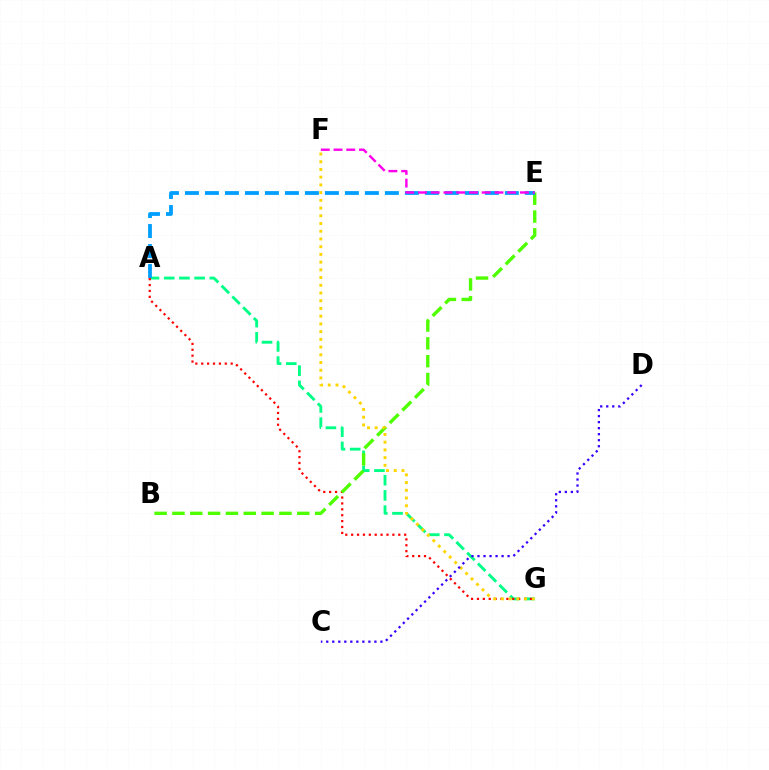{('A', 'G'): [{'color': '#00ff86', 'line_style': 'dashed', 'thickness': 2.07}, {'color': '#ff0000', 'line_style': 'dotted', 'thickness': 1.6}], ('B', 'E'): [{'color': '#4fff00', 'line_style': 'dashed', 'thickness': 2.42}], ('F', 'G'): [{'color': '#ffd500', 'line_style': 'dotted', 'thickness': 2.1}], ('C', 'D'): [{'color': '#3700ff', 'line_style': 'dotted', 'thickness': 1.64}], ('A', 'E'): [{'color': '#009eff', 'line_style': 'dashed', 'thickness': 2.72}], ('E', 'F'): [{'color': '#ff00ed', 'line_style': 'dashed', 'thickness': 1.73}]}